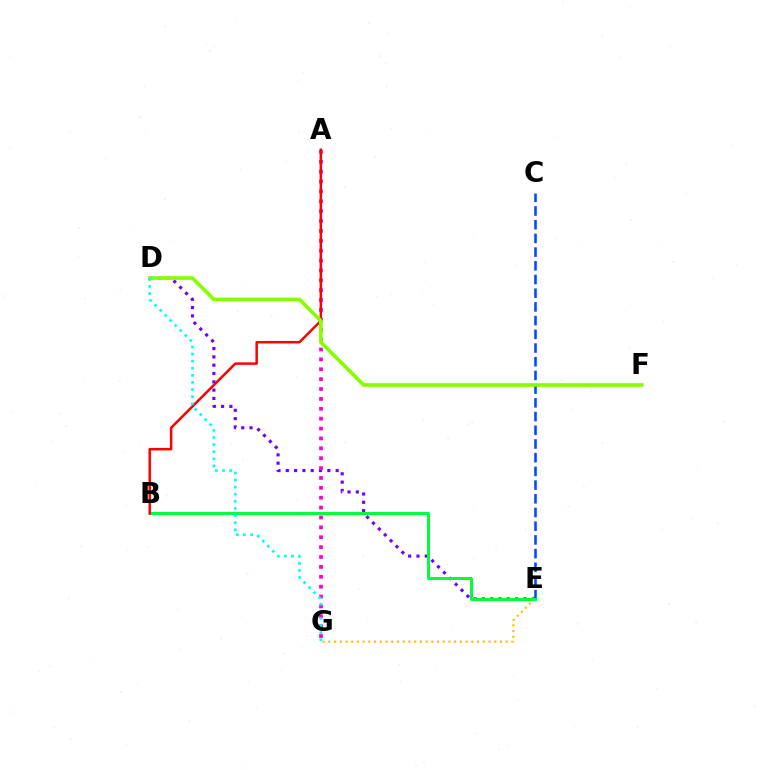{('D', 'E'): [{'color': '#7200ff', 'line_style': 'dotted', 'thickness': 2.26}], ('C', 'E'): [{'color': '#004bff', 'line_style': 'dashed', 'thickness': 1.86}], ('A', 'G'): [{'color': '#ff00cf', 'line_style': 'dotted', 'thickness': 2.68}], ('E', 'G'): [{'color': '#ffbd00', 'line_style': 'dotted', 'thickness': 1.55}], ('B', 'E'): [{'color': '#00ff39', 'line_style': 'solid', 'thickness': 2.14}], ('A', 'B'): [{'color': '#ff0000', 'line_style': 'solid', 'thickness': 1.8}], ('D', 'F'): [{'color': '#84ff00', 'line_style': 'solid', 'thickness': 2.63}], ('D', 'G'): [{'color': '#00fff6', 'line_style': 'dotted', 'thickness': 1.93}]}